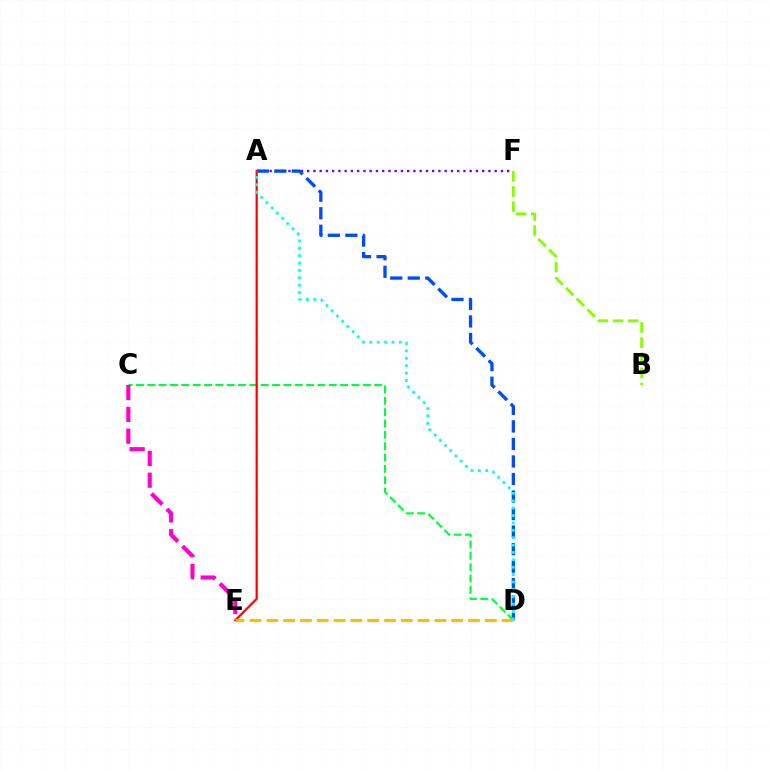{('A', 'F'): [{'color': '#7200ff', 'line_style': 'dotted', 'thickness': 1.7}], ('C', 'D'): [{'color': '#00ff39', 'line_style': 'dashed', 'thickness': 1.54}], ('A', 'D'): [{'color': '#004bff', 'line_style': 'dashed', 'thickness': 2.38}, {'color': '#00fff6', 'line_style': 'dotted', 'thickness': 2.01}], ('A', 'E'): [{'color': '#ff0000', 'line_style': 'solid', 'thickness': 1.59}], ('B', 'F'): [{'color': '#84ff00', 'line_style': 'dashed', 'thickness': 2.05}], ('C', 'E'): [{'color': '#ff00cf', 'line_style': 'dashed', 'thickness': 2.96}], ('D', 'E'): [{'color': '#ffbd00', 'line_style': 'dashed', 'thickness': 2.28}]}